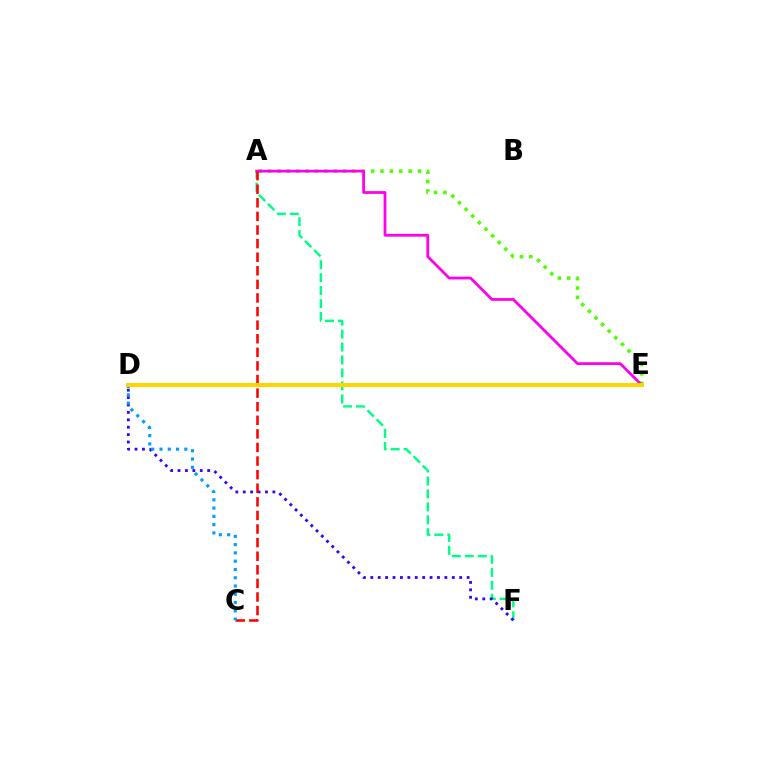{('A', 'F'): [{'color': '#00ff86', 'line_style': 'dashed', 'thickness': 1.76}], ('D', 'F'): [{'color': '#3700ff', 'line_style': 'dotted', 'thickness': 2.01}], ('A', 'E'): [{'color': '#4fff00', 'line_style': 'dotted', 'thickness': 2.55}, {'color': '#ff00ed', 'line_style': 'solid', 'thickness': 2.0}], ('A', 'C'): [{'color': '#ff0000', 'line_style': 'dashed', 'thickness': 1.85}], ('C', 'D'): [{'color': '#009eff', 'line_style': 'dotted', 'thickness': 2.25}], ('D', 'E'): [{'color': '#ffd500', 'line_style': 'solid', 'thickness': 2.92}]}